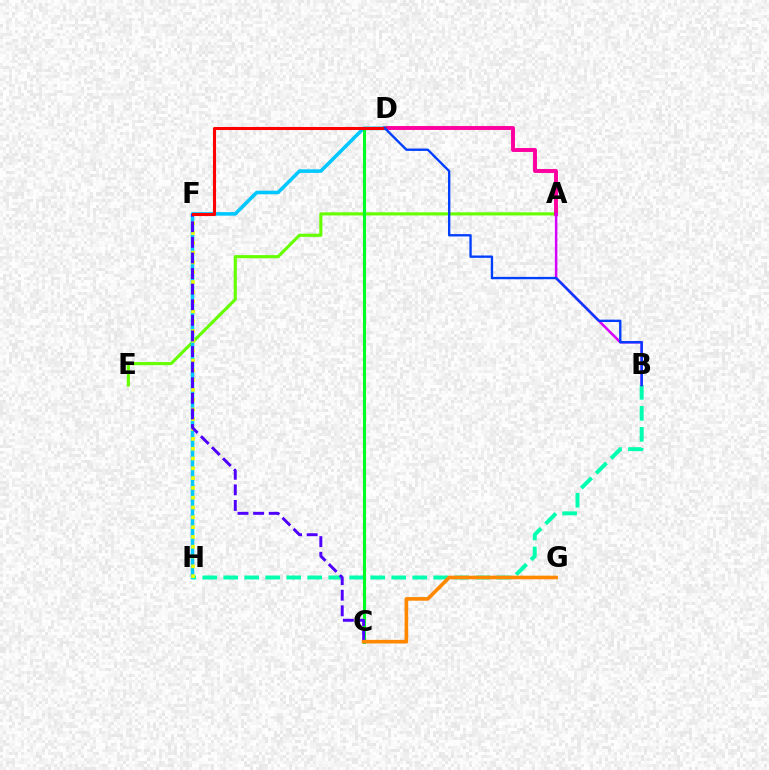{('A', 'E'): [{'color': '#66ff00', 'line_style': 'solid', 'thickness': 2.24}], ('A', 'D'): [{'color': '#ff00a0', 'line_style': 'solid', 'thickness': 2.82}], ('D', 'H'): [{'color': '#00c7ff', 'line_style': 'solid', 'thickness': 2.56}], ('B', 'H'): [{'color': '#00ffaf', 'line_style': 'dashed', 'thickness': 2.85}], ('A', 'B'): [{'color': '#d600ff', 'line_style': 'solid', 'thickness': 1.82}], ('F', 'H'): [{'color': '#eeff00', 'line_style': 'dotted', 'thickness': 2.66}], ('C', 'D'): [{'color': '#00ff27', 'line_style': 'solid', 'thickness': 2.22}], ('C', 'F'): [{'color': '#4f00ff', 'line_style': 'dashed', 'thickness': 2.12}], ('C', 'G'): [{'color': '#ff8800', 'line_style': 'solid', 'thickness': 2.6}], ('D', 'F'): [{'color': '#ff0000', 'line_style': 'solid', 'thickness': 2.21}], ('B', 'D'): [{'color': '#003fff', 'line_style': 'solid', 'thickness': 1.69}]}